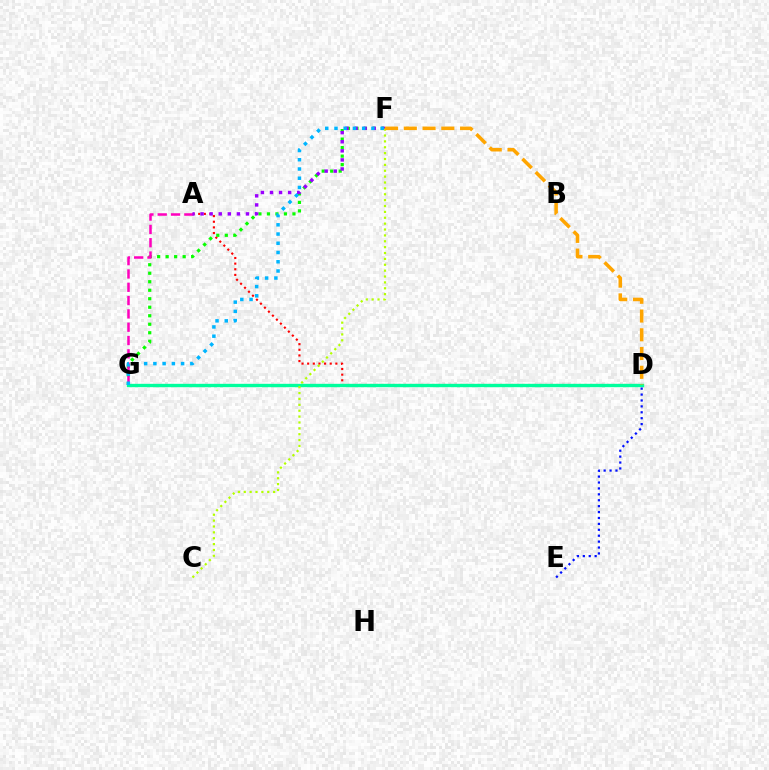{('A', 'D'): [{'color': '#ff0000', 'line_style': 'dotted', 'thickness': 1.53}], ('F', 'G'): [{'color': '#08ff00', 'line_style': 'dotted', 'thickness': 2.31}, {'color': '#00b5ff', 'line_style': 'dotted', 'thickness': 2.51}], ('A', 'G'): [{'color': '#ff00bd', 'line_style': 'dashed', 'thickness': 1.81}], ('A', 'F'): [{'color': '#9b00ff', 'line_style': 'dotted', 'thickness': 2.47}], ('D', 'G'): [{'color': '#00ff9d', 'line_style': 'solid', 'thickness': 2.42}], ('C', 'F'): [{'color': '#b3ff00', 'line_style': 'dotted', 'thickness': 1.6}], ('D', 'F'): [{'color': '#ffa500', 'line_style': 'dashed', 'thickness': 2.55}], ('D', 'E'): [{'color': '#0010ff', 'line_style': 'dotted', 'thickness': 1.61}]}